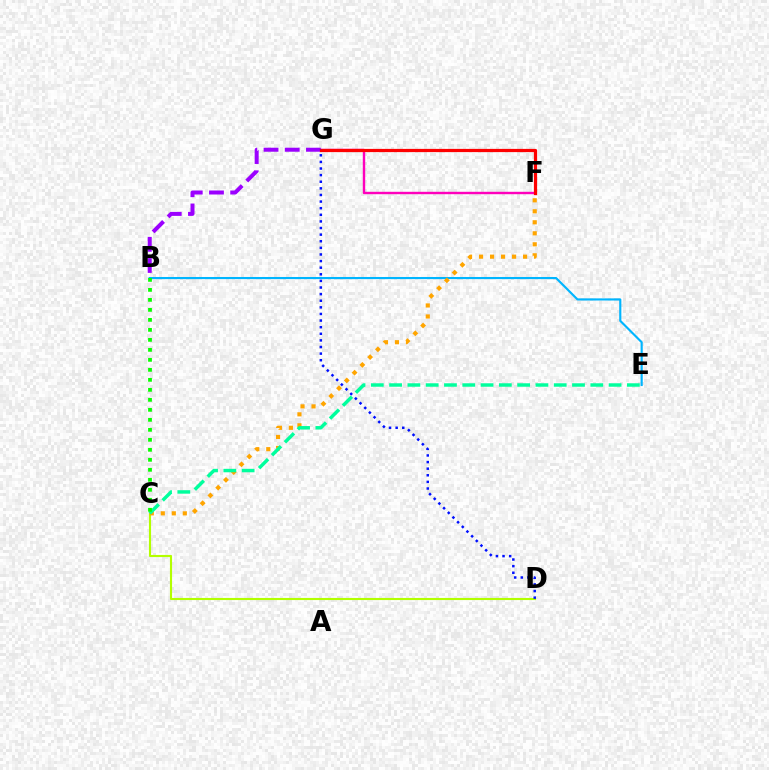{('C', 'D'): [{'color': '#b3ff00', 'line_style': 'solid', 'thickness': 1.53}], ('B', 'E'): [{'color': '#00b5ff', 'line_style': 'solid', 'thickness': 1.54}], ('C', 'F'): [{'color': '#ffa500', 'line_style': 'dotted', 'thickness': 2.99}], ('F', 'G'): [{'color': '#ff00bd', 'line_style': 'solid', 'thickness': 1.73}, {'color': '#ff0000', 'line_style': 'solid', 'thickness': 2.32}], ('C', 'E'): [{'color': '#00ff9d', 'line_style': 'dashed', 'thickness': 2.48}], ('B', 'C'): [{'color': '#08ff00', 'line_style': 'dotted', 'thickness': 2.72}], ('B', 'G'): [{'color': '#9b00ff', 'line_style': 'dashed', 'thickness': 2.88}], ('D', 'G'): [{'color': '#0010ff', 'line_style': 'dotted', 'thickness': 1.8}]}